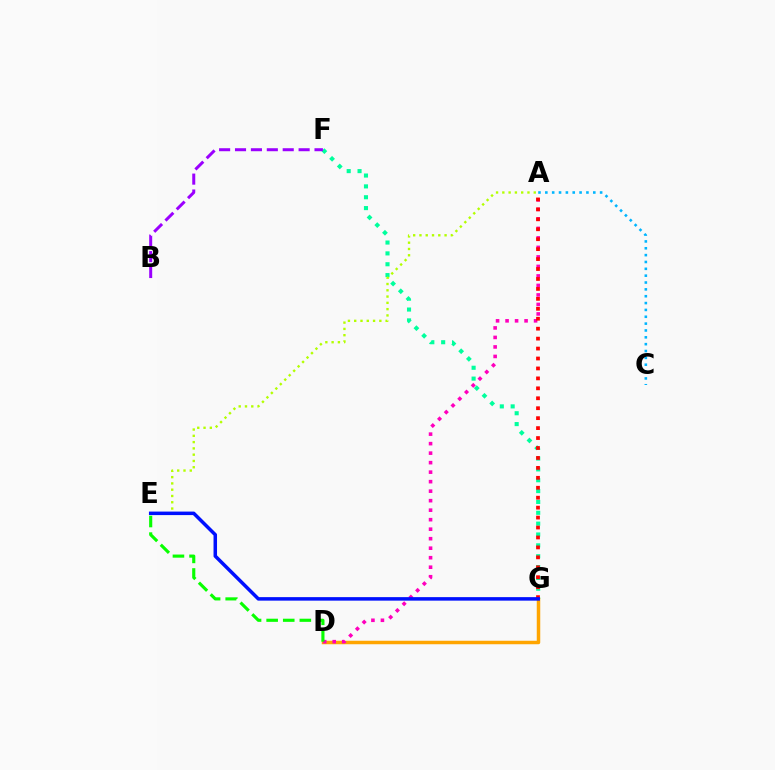{('F', 'G'): [{'color': '#00ff9d', 'line_style': 'dotted', 'thickness': 2.95}], ('A', 'C'): [{'color': '#00b5ff', 'line_style': 'dotted', 'thickness': 1.86}], ('A', 'E'): [{'color': '#b3ff00', 'line_style': 'dotted', 'thickness': 1.71}], ('D', 'G'): [{'color': '#ffa500', 'line_style': 'solid', 'thickness': 2.51}], ('A', 'D'): [{'color': '#ff00bd', 'line_style': 'dotted', 'thickness': 2.58}], ('B', 'F'): [{'color': '#9b00ff', 'line_style': 'dashed', 'thickness': 2.16}], ('A', 'G'): [{'color': '#ff0000', 'line_style': 'dotted', 'thickness': 2.7}], ('E', 'G'): [{'color': '#0010ff', 'line_style': 'solid', 'thickness': 2.52}], ('D', 'E'): [{'color': '#08ff00', 'line_style': 'dashed', 'thickness': 2.25}]}